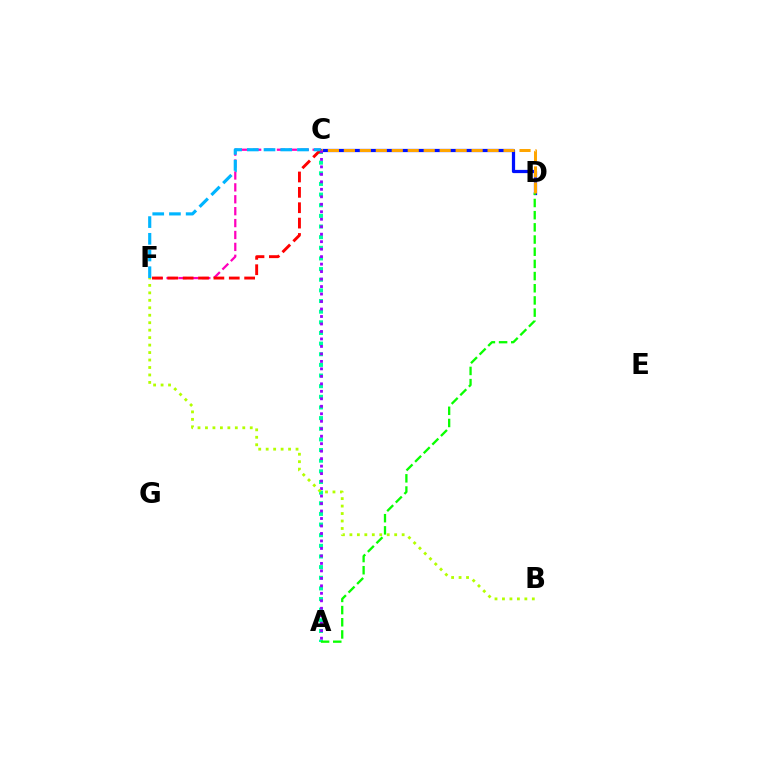{('C', 'D'): [{'color': '#0010ff', 'line_style': 'solid', 'thickness': 2.32}, {'color': '#ffa500', 'line_style': 'dashed', 'thickness': 2.17}], ('A', 'C'): [{'color': '#00ff9d', 'line_style': 'dotted', 'thickness': 2.89}, {'color': '#9b00ff', 'line_style': 'dotted', 'thickness': 2.03}], ('A', 'D'): [{'color': '#08ff00', 'line_style': 'dashed', 'thickness': 1.65}], ('C', 'F'): [{'color': '#ff00bd', 'line_style': 'dashed', 'thickness': 1.62}, {'color': '#ff0000', 'line_style': 'dashed', 'thickness': 2.09}, {'color': '#00b5ff', 'line_style': 'dashed', 'thickness': 2.27}], ('B', 'F'): [{'color': '#b3ff00', 'line_style': 'dotted', 'thickness': 2.03}]}